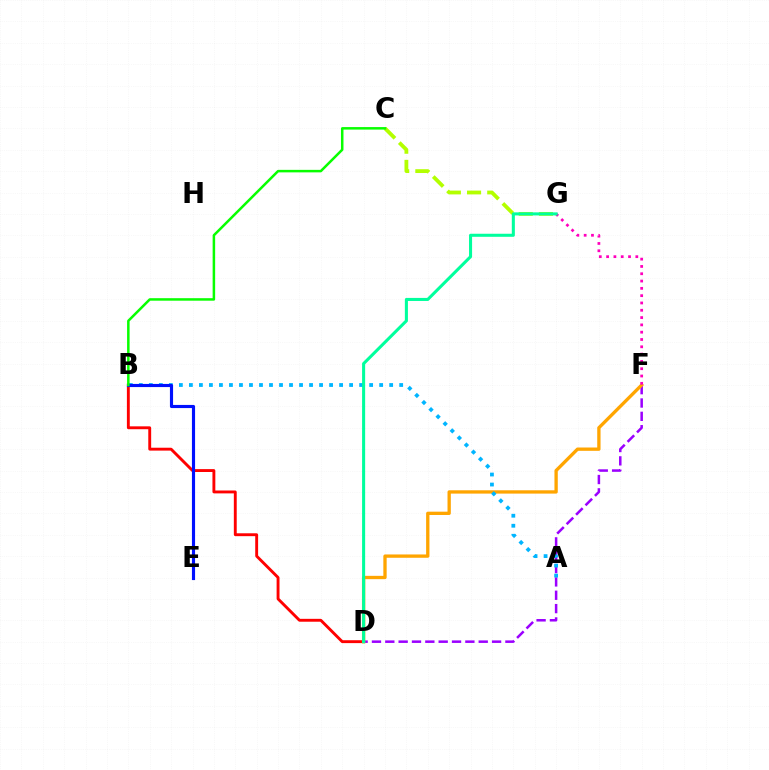{('B', 'D'): [{'color': '#ff0000', 'line_style': 'solid', 'thickness': 2.08}], ('D', 'F'): [{'color': '#9b00ff', 'line_style': 'dashed', 'thickness': 1.81}, {'color': '#ffa500', 'line_style': 'solid', 'thickness': 2.39}], ('A', 'B'): [{'color': '#00b5ff', 'line_style': 'dotted', 'thickness': 2.72}], ('B', 'E'): [{'color': '#0010ff', 'line_style': 'solid', 'thickness': 2.26}], ('C', 'G'): [{'color': '#b3ff00', 'line_style': 'dashed', 'thickness': 2.74}], ('F', 'G'): [{'color': '#ff00bd', 'line_style': 'dotted', 'thickness': 1.98}], ('B', 'C'): [{'color': '#08ff00', 'line_style': 'solid', 'thickness': 1.81}], ('D', 'G'): [{'color': '#00ff9d', 'line_style': 'solid', 'thickness': 2.2}]}